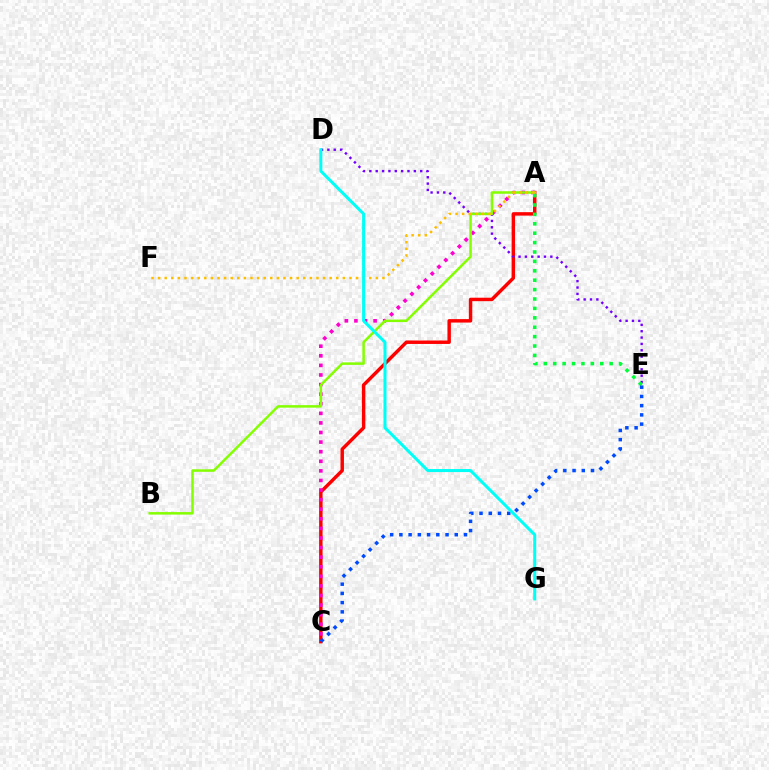{('A', 'C'): [{'color': '#ff0000', 'line_style': 'solid', 'thickness': 2.48}, {'color': '#ff00cf', 'line_style': 'dotted', 'thickness': 2.61}], ('D', 'E'): [{'color': '#7200ff', 'line_style': 'dotted', 'thickness': 1.73}], ('A', 'B'): [{'color': '#84ff00', 'line_style': 'solid', 'thickness': 1.8}], ('A', 'E'): [{'color': '#00ff39', 'line_style': 'dotted', 'thickness': 2.55}], ('A', 'F'): [{'color': '#ffbd00', 'line_style': 'dotted', 'thickness': 1.79}], ('C', 'E'): [{'color': '#004bff', 'line_style': 'dotted', 'thickness': 2.51}], ('D', 'G'): [{'color': '#00fff6', 'line_style': 'solid', 'thickness': 2.18}]}